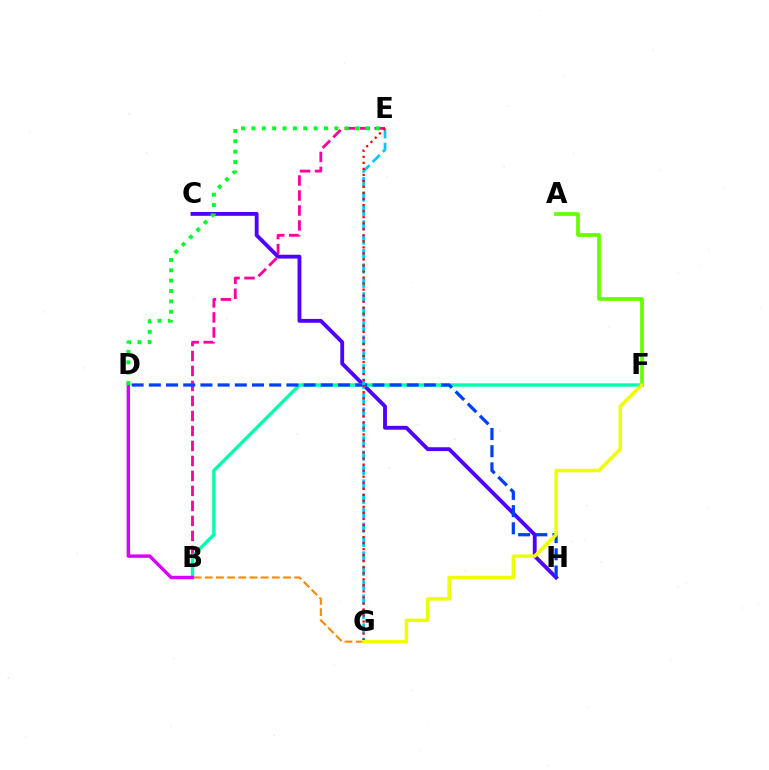{('B', 'E'): [{'color': '#ff00a0', 'line_style': 'dashed', 'thickness': 2.04}], ('C', 'H'): [{'color': '#4f00ff', 'line_style': 'solid', 'thickness': 2.77}], ('A', 'F'): [{'color': '#66ff00', 'line_style': 'solid', 'thickness': 2.69}], ('B', 'F'): [{'color': '#00ffaf', 'line_style': 'solid', 'thickness': 2.45}], ('D', 'H'): [{'color': '#003fff', 'line_style': 'dashed', 'thickness': 2.34}], ('B', 'D'): [{'color': '#d600ff', 'line_style': 'solid', 'thickness': 2.45}], ('E', 'G'): [{'color': '#00c7ff', 'line_style': 'dashed', 'thickness': 1.96}, {'color': '#ff0000', 'line_style': 'dotted', 'thickness': 1.64}], ('D', 'E'): [{'color': '#00ff27', 'line_style': 'dotted', 'thickness': 2.82}], ('B', 'G'): [{'color': '#ff8800', 'line_style': 'dashed', 'thickness': 1.52}], ('F', 'G'): [{'color': '#eeff00', 'line_style': 'solid', 'thickness': 2.5}]}